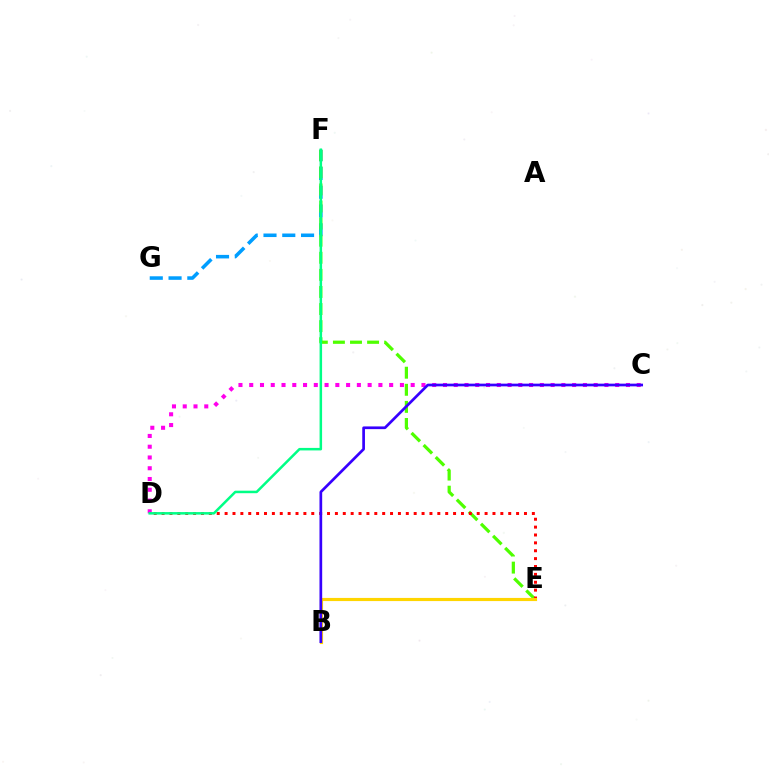{('F', 'G'): [{'color': '#009eff', 'line_style': 'dashed', 'thickness': 2.55}], ('E', 'F'): [{'color': '#4fff00', 'line_style': 'dashed', 'thickness': 2.32}], ('C', 'D'): [{'color': '#ff00ed', 'line_style': 'dotted', 'thickness': 2.92}], ('D', 'E'): [{'color': '#ff0000', 'line_style': 'dotted', 'thickness': 2.14}], ('D', 'F'): [{'color': '#00ff86', 'line_style': 'solid', 'thickness': 1.81}], ('B', 'E'): [{'color': '#ffd500', 'line_style': 'solid', 'thickness': 2.27}], ('B', 'C'): [{'color': '#3700ff', 'line_style': 'solid', 'thickness': 1.95}]}